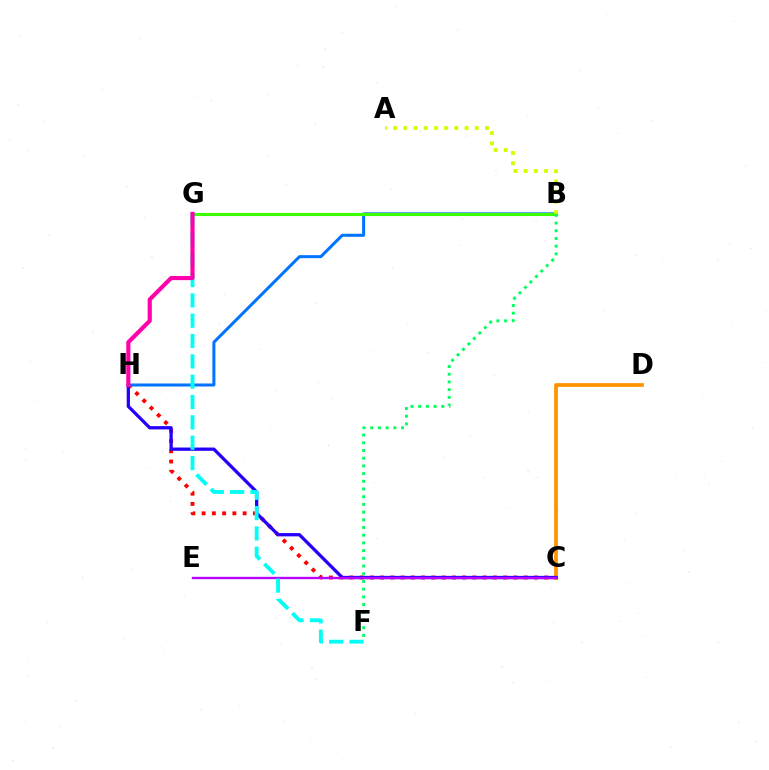{('C', 'H'): [{'color': '#ff0000', 'line_style': 'dotted', 'thickness': 2.79}, {'color': '#2500ff', 'line_style': 'solid', 'thickness': 2.36}], ('B', 'H'): [{'color': '#0074ff', 'line_style': 'solid', 'thickness': 2.18}], ('C', 'D'): [{'color': '#ff9400', 'line_style': 'solid', 'thickness': 2.71}], ('B', 'G'): [{'color': '#3dff00', 'line_style': 'solid', 'thickness': 2.22}], ('B', 'F'): [{'color': '#00ff5c', 'line_style': 'dotted', 'thickness': 2.09}], ('C', 'E'): [{'color': '#b900ff', 'line_style': 'solid', 'thickness': 1.69}], ('A', 'B'): [{'color': '#d1ff00', 'line_style': 'dotted', 'thickness': 2.77}], ('F', 'G'): [{'color': '#00fff6', 'line_style': 'dashed', 'thickness': 2.76}], ('G', 'H'): [{'color': '#ff00ac', 'line_style': 'solid', 'thickness': 2.98}]}